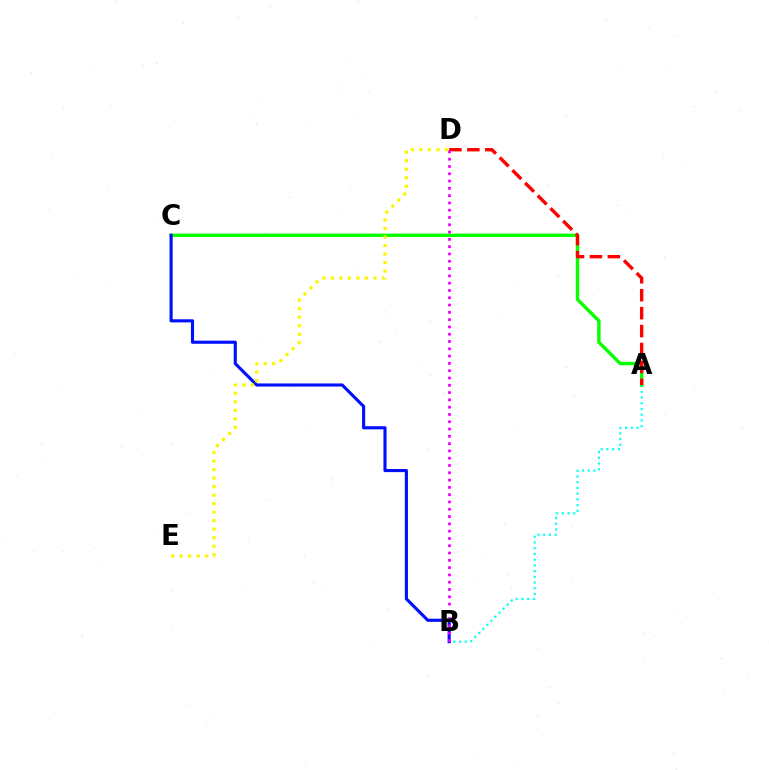{('A', 'B'): [{'color': '#00fff6', 'line_style': 'dotted', 'thickness': 1.56}], ('A', 'C'): [{'color': '#08ff00', 'line_style': 'solid', 'thickness': 2.43}], ('A', 'D'): [{'color': '#ff0000', 'line_style': 'dashed', 'thickness': 2.44}], ('B', 'C'): [{'color': '#0010ff', 'line_style': 'solid', 'thickness': 2.25}], ('B', 'D'): [{'color': '#ee00ff', 'line_style': 'dotted', 'thickness': 1.98}], ('D', 'E'): [{'color': '#fcf500', 'line_style': 'dotted', 'thickness': 2.31}]}